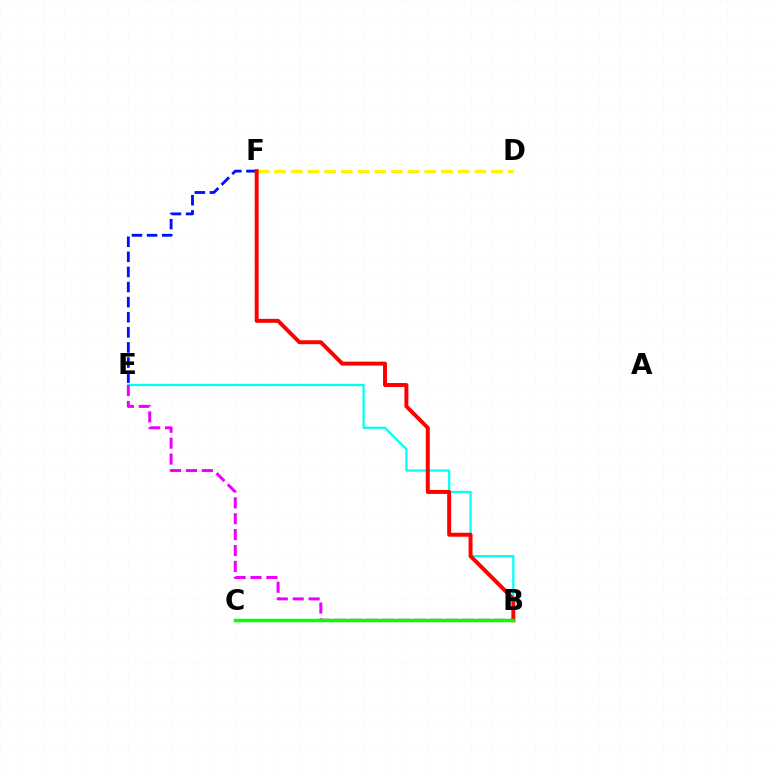{('D', 'F'): [{'color': '#fcf500', 'line_style': 'dashed', 'thickness': 2.27}], ('B', 'E'): [{'color': '#00fff6', 'line_style': 'solid', 'thickness': 1.61}, {'color': '#ee00ff', 'line_style': 'dashed', 'thickness': 2.16}], ('E', 'F'): [{'color': '#0010ff', 'line_style': 'dashed', 'thickness': 2.05}], ('B', 'F'): [{'color': '#ff0000', 'line_style': 'solid', 'thickness': 2.84}], ('B', 'C'): [{'color': '#08ff00', 'line_style': 'solid', 'thickness': 2.5}]}